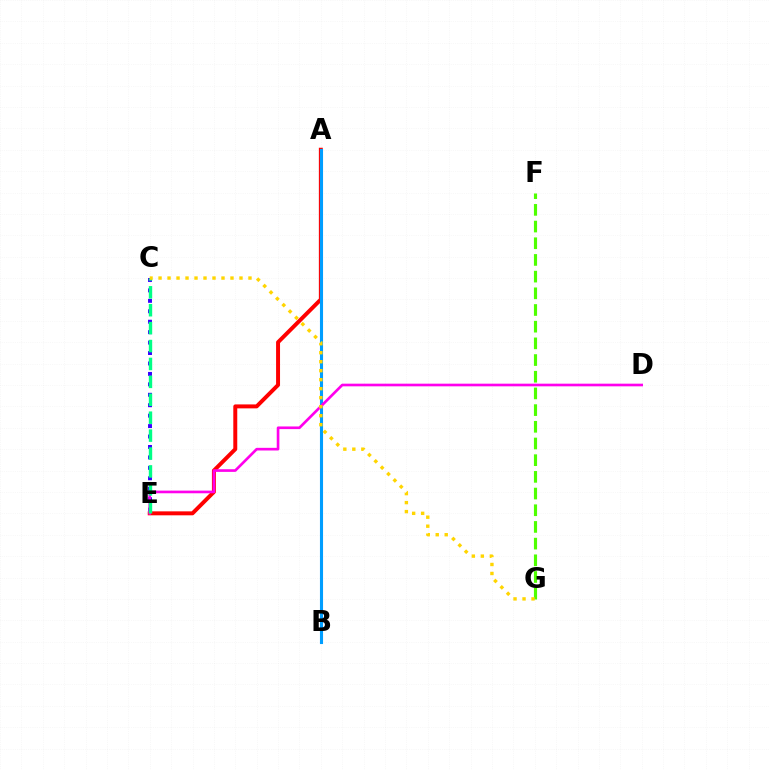{('F', 'G'): [{'color': '#4fff00', 'line_style': 'dashed', 'thickness': 2.27}], ('A', 'E'): [{'color': '#ff0000', 'line_style': 'solid', 'thickness': 2.85}], ('C', 'E'): [{'color': '#3700ff', 'line_style': 'dotted', 'thickness': 2.84}, {'color': '#00ff86', 'line_style': 'dashed', 'thickness': 2.43}], ('A', 'B'): [{'color': '#009eff', 'line_style': 'solid', 'thickness': 2.23}], ('D', 'E'): [{'color': '#ff00ed', 'line_style': 'solid', 'thickness': 1.91}], ('C', 'G'): [{'color': '#ffd500', 'line_style': 'dotted', 'thickness': 2.44}]}